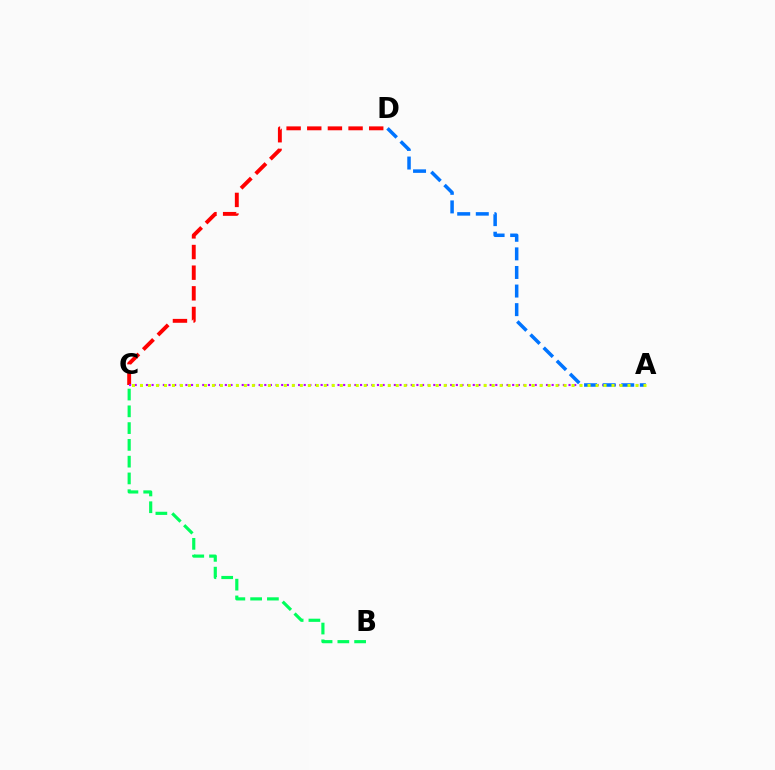{('C', 'D'): [{'color': '#ff0000', 'line_style': 'dashed', 'thickness': 2.81}], ('B', 'C'): [{'color': '#00ff5c', 'line_style': 'dashed', 'thickness': 2.28}], ('A', 'C'): [{'color': '#b900ff', 'line_style': 'dotted', 'thickness': 1.53}, {'color': '#d1ff00', 'line_style': 'dotted', 'thickness': 2.17}], ('A', 'D'): [{'color': '#0074ff', 'line_style': 'dashed', 'thickness': 2.53}]}